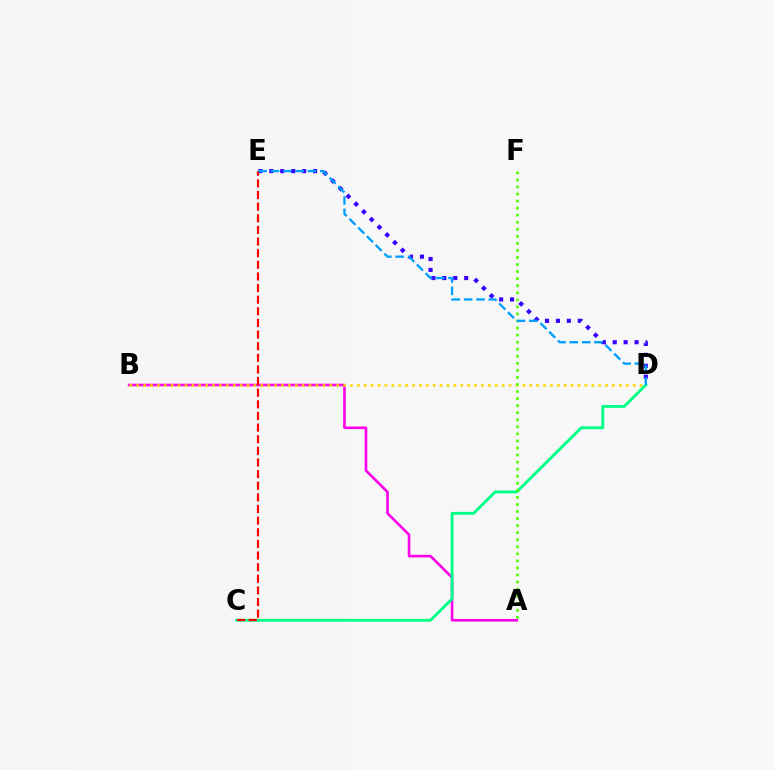{('A', 'B'): [{'color': '#ff00ed', 'line_style': 'solid', 'thickness': 1.88}], ('D', 'E'): [{'color': '#3700ff', 'line_style': 'dotted', 'thickness': 2.97}, {'color': '#009eff', 'line_style': 'dashed', 'thickness': 1.67}], ('B', 'D'): [{'color': '#ffd500', 'line_style': 'dotted', 'thickness': 1.87}], ('C', 'D'): [{'color': '#00ff86', 'line_style': 'solid', 'thickness': 2.07}], ('A', 'F'): [{'color': '#4fff00', 'line_style': 'dotted', 'thickness': 1.92}], ('C', 'E'): [{'color': '#ff0000', 'line_style': 'dashed', 'thickness': 1.58}]}